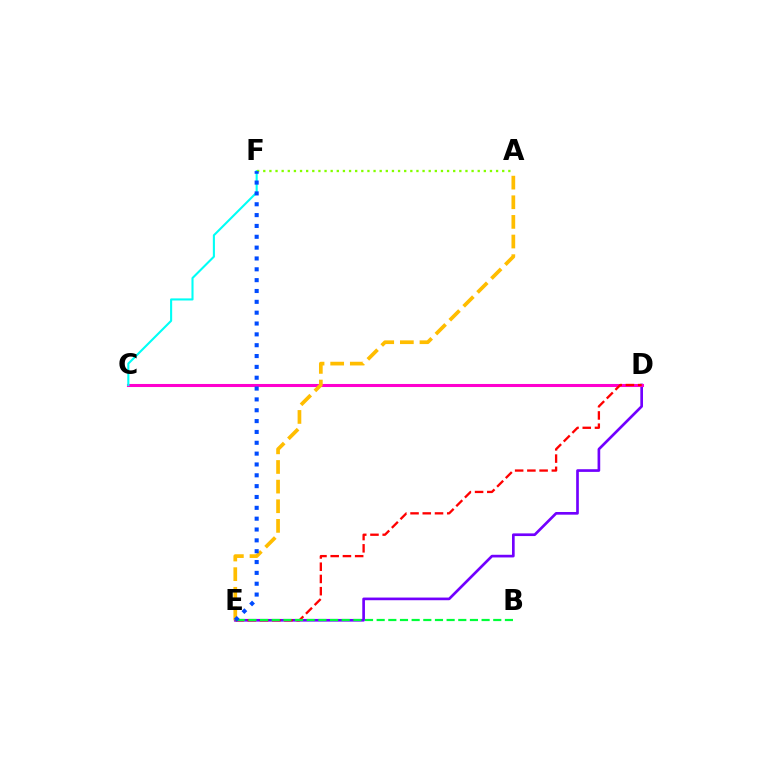{('D', 'E'): [{'color': '#7200ff', 'line_style': 'solid', 'thickness': 1.92}, {'color': '#ff0000', 'line_style': 'dashed', 'thickness': 1.66}], ('C', 'D'): [{'color': '#ff00cf', 'line_style': 'solid', 'thickness': 2.21}], ('C', 'F'): [{'color': '#00fff6', 'line_style': 'solid', 'thickness': 1.51}], ('A', 'F'): [{'color': '#84ff00', 'line_style': 'dotted', 'thickness': 1.66}], ('B', 'E'): [{'color': '#00ff39', 'line_style': 'dashed', 'thickness': 1.58}], ('A', 'E'): [{'color': '#ffbd00', 'line_style': 'dashed', 'thickness': 2.67}], ('E', 'F'): [{'color': '#004bff', 'line_style': 'dotted', 'thickness': 2.95}]}